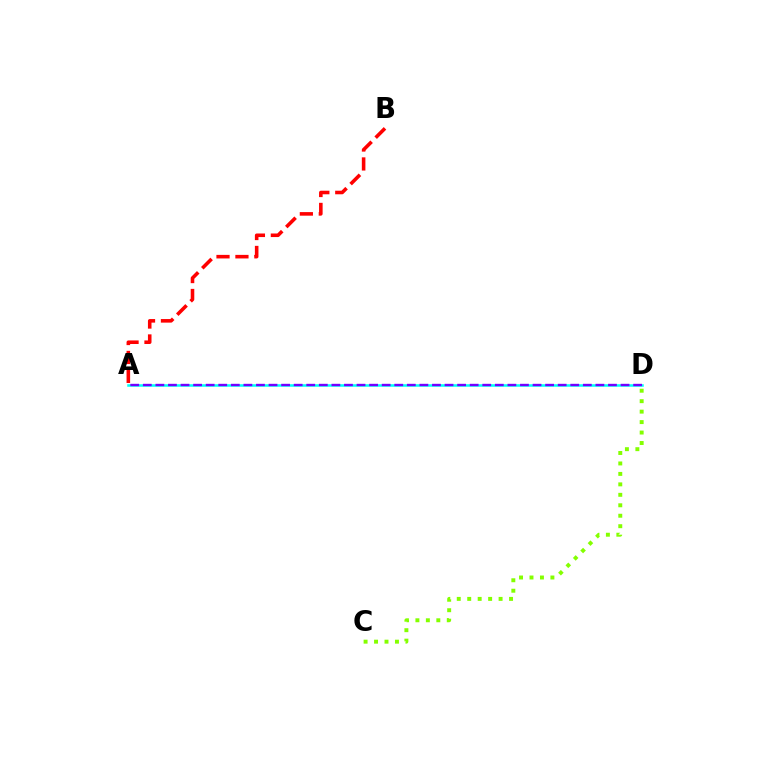{('C', 'D'): [{'color': '#84ff00', 'line_style': 'dotted', 'thickness': 2.84}], ('A', 'D'): [{'color': '#00fff6', 'line_style': 'solid', 'thickness': 1.82}, {'color': '#7200ff', 'line_style': 'dashed', 'thickness': 1.71}], ('A', 'B'): [{'color': '#ff0000', 'line_style': 'dashed', 'thickness': 2.57}]}